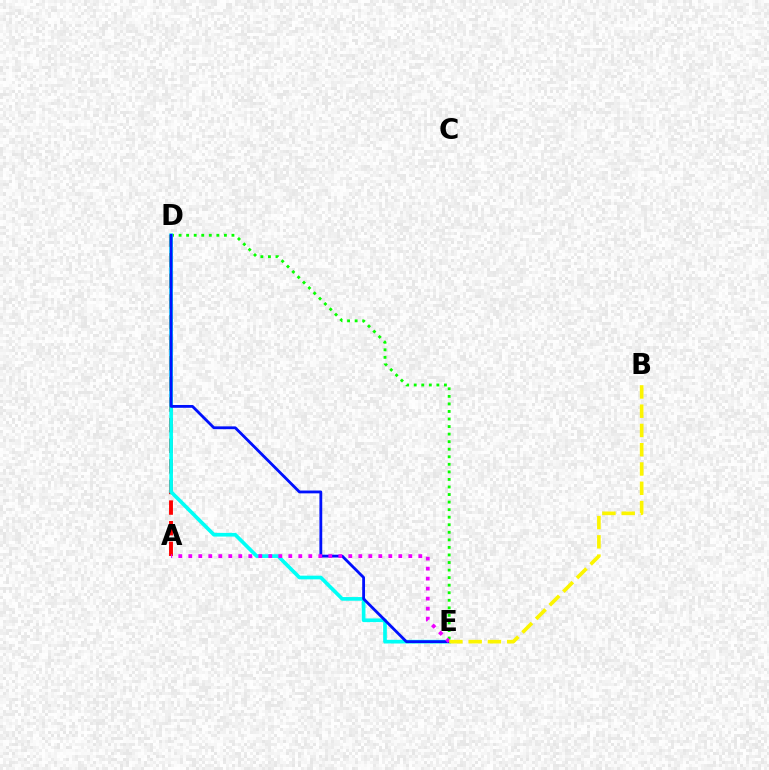{('D', 'E'): [{'color': '#08ff00', 'line_style': 'dotted', 'thickness': 2.05}, {'color': '#00fff6', 'line_style': 'solid', 'thickness': 2.65}, {'color': '#0010ff', 'line_style': 'solid', 'thickness': 2.02}], ('A', 'D'): [{'color': '#ff0000', 'line_style': 'dashed', 'thickness': 2.8}], ('A', 'E'): [{'color': '#ee00ff', 'line_style': 'dotted', 'thickness': 2.72}], ('B', 'E'): [{'color': '#fcf500', 'line_style': 'dashed', 'thickness': 2.62}]}